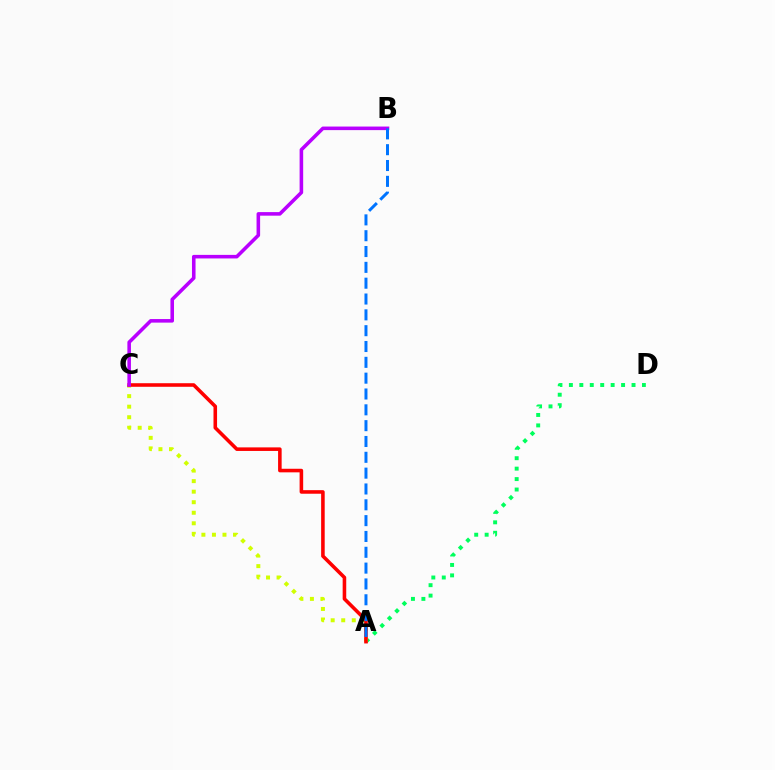{('A', 'D'): [{'color': '#00ff5c', 'line_style': 'dotted', 'thickness': 2.84}], ('A', 'C'): [{'color': '#d1ff00', 'line_style': 'dotted', 'thickness': 2.86}, {'color': '#ff0000', 'line_style': 'solid', 'thickness': 2.57}], ('B', 'C'): [{'color': '#b900ff', 'line_style': 'solid', 'thickness': 2.57}], ('A', 'B'): [{'color': '#0074ff', 'line_style': 'dashed', 'thickness': 2.15}]}